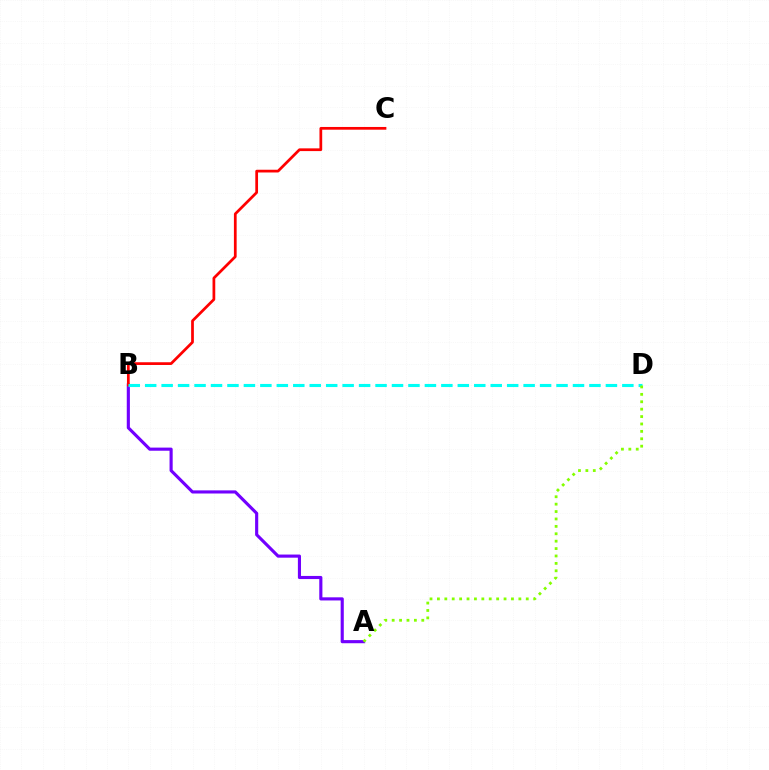{('A', 'B'): [{'color': '#7200ff', 'line_style': 'solid', 'thickness': 2.25}], ('B', 'C'): [{'color': '#ff0000', 'line_style': 'solid', 'thickness': 1.97}], ('B', 'D'): [{'color': '#00fff6', 'line_style': 'dashed', 'thickness': 2.24}], ('A', 'D'): [{'color': '#84ff00', 'line_style': 'dotted', 'thickness': 2.01}]}